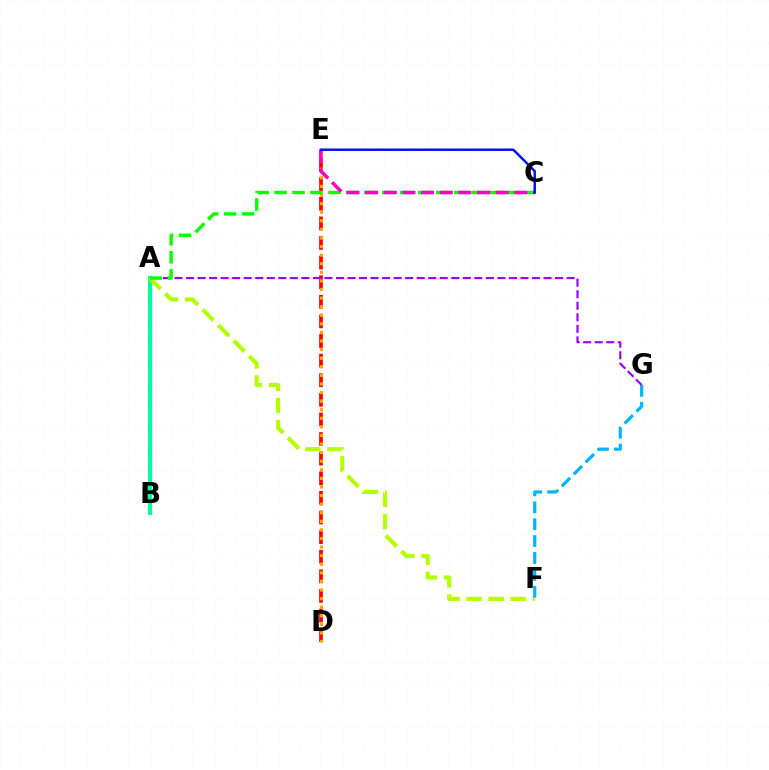{('D', 'E'): [{'color': '#ff0000', 'line_style': 'dashed', 'thickness': 2.66}, {'color': '#ffa500', 'line_style': 'dotted', 'thickness': 2.33}], ('A', 'B'): [{'color': '#00ff9d', 'line_style': 'solid', 'thickness': 2.95}], ('A', 'F'): [{'color': '#b3ff00', 'line_style': 'dashed', 'thickness': 2.99}], ('F', 'G'): [{'color': '#00b5ff', 'line_style': 'dashed', 'thickness': 2.29}], ('A', 'G'): [{'color': '#9b00ff', 'line_style': 'dashed', 'thickness': 1.57}], ('A', 'C'): [{'color': '#08ff00', 'line_style': 'dashed', 'thickness': 2.44}], ('C', 'E'): [{'color': '#ff00bd', 'line_style': 'dashed', 'thickness': 2.53}, {'color': '#0010ff', 'line_style': 'solid', 'thickness': 1.77}]}